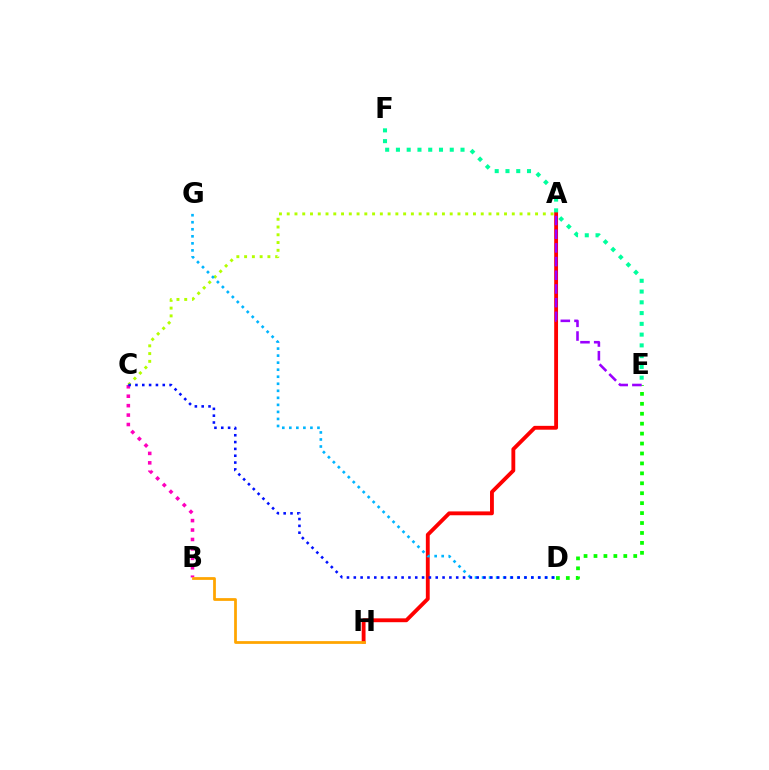{('D', 'E'): [{'color': '#08ff00', 'line_style': 'dotted', 'thickness': 2.7}], ('A', 'C'): [{'color': '#b3ff00', 'line_style': 'dotted', 'thickness': 2.11}], ('B', 'C'): [{'color': '#ff00bd', 'line_style': 'dotted', 'thickness': 2.56}], ('A', 'H'): [{'color': '#ff0000', 'line_style': 'solid', 'thickness': 2.77}], ('D', 'G'): [{'color': '#00b5ff', 'line_style': 'dotted', 'thickness': 1.91}], ('E', 'F'): [{'color': '#00ff9d', 'line_style': 'dotted', 'thickness': 2.92}], ('B', 'H'): [{'color': '#ffa500', 'line_style': 'solid', 'thickness': 1.99}], ('A', 'E'): [{'color': '#9b00ff', 'line_style': 'dashed', 'thickness': 1.86}], ('C', 'D'): [{'color': '#0010ff', 'line_style': 'dotted', 'thickness': 1.86}]}